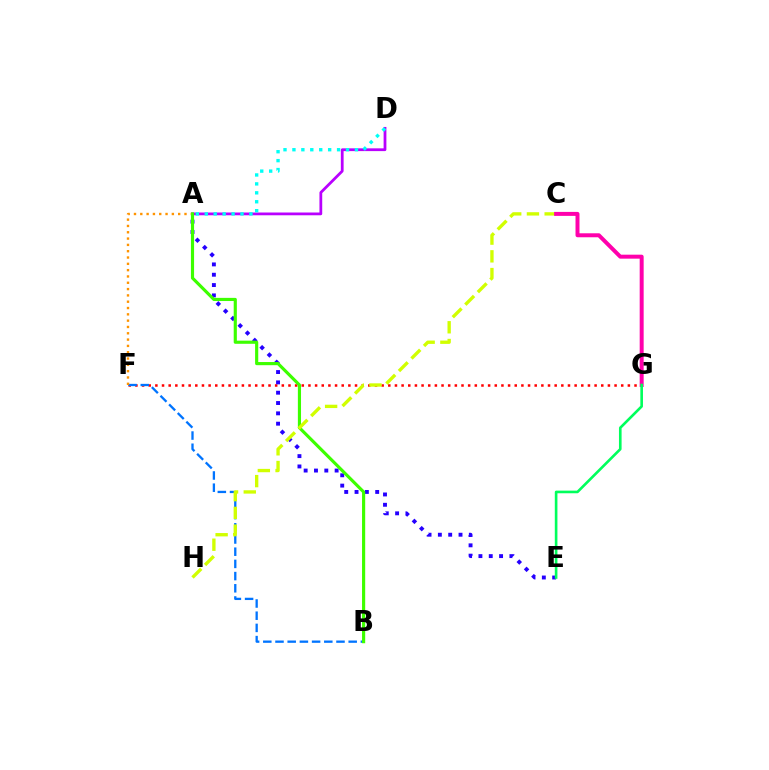{('F', 'G'): [{'color': '#ff0000', 'line_style': 'dotted', 'thickness': 1.81}], ('A', 'D'): [{'color': '#b900ff', 'line_style': 'solid', 'thickness': 2.0}, {'color': '#00fff6', 'line_style': 'dotted', 'thickness': 2.43}], ('B', 'F'): [{'color': '#0074ff', 'line_style': 'dashed', 'thickness': 1.66}], ('A', 'E'): [{'color': '#2500ff', 'line_style': 'dotted', 'thickness': 2.81}], ('A', 'F'): [{'color': '#ff9400', 'line_style': 'dotted', 'thickness': 1.72}], ('A', 'B'): [{'color': '#3dff00', 'line_style': 'solid', 'thickness': 2.27}], ('C', 'H'): [{'color': '#d1ff00', 'line_style': 'dashed', 'thickness': 2.41}], ('C', 'G'): [{'color': '#ff00ac', 'line_style': 'solid', 'thickness': 2.86}], ('E', 'G'): [{'color': '#00ff5c', 'line_style': 'solid', 'thickness': 1.89}]}